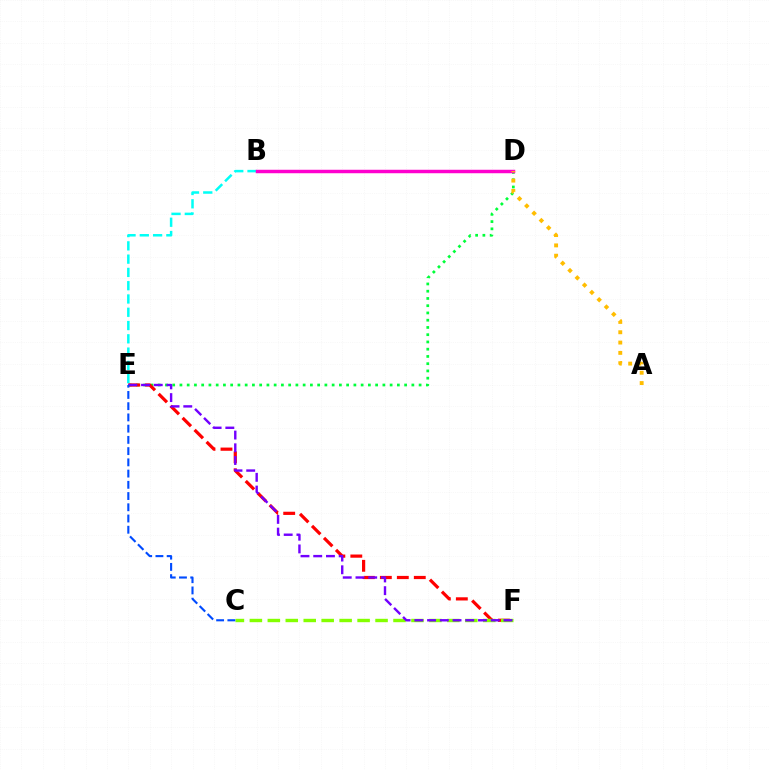{('B', 'E'): [{'color': '#00fff6', 'line_style': 'dashed', 'thickness': 1.8}], ('D', 'E'): [{'color': '#00ff39', 'line_style': 'dotted', 'thickness': 1.97}], ('E', 'F'): [{'color': '#ff0000', 'line_style': 'dashed', 'thickness': 2.31}, {'color': '#7200ff', 'line_style': 'dashed', 'thickness': 1.73}], ('C', 'F'): [{'color': '#84ff00', 'line_style': 'dashed', 'thickness': 2.44}], ('B', 'D'): [{'color': '#ff00cf', 'line_style': 'solid', 'thickness': 2.5}], ('A', 'D'): [{'color': '#ffbd00', 'line_style': 'dotted', 'thickness': 2.8}], ('C', 'E'): [{'color': '#004bff', 'line_style': 'dashed', 'thickness': 1.53}]}